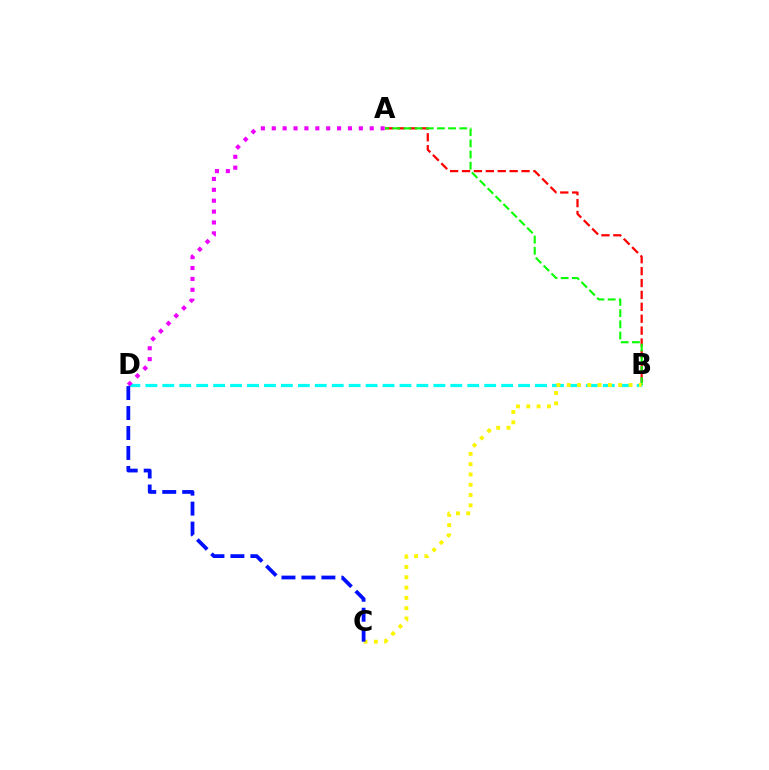{('A', 'B'): [{'color': '#ff0000', 'line_style': 'dashed', 'thickness': 1.62}, {'color': '#08ff00', 'line_style': 'dashed', 'thickness': 1.52}], ('B', 'D'): [{'color': '#00fff6', 'line_style': 'dashed', 'thickness': 2.3}], ('B', 'C'): [{'color': '#fcf500', 'line_style': 'dotted', 'thickness': 2.8}], ('C', 'D'): [{'color': '#0010ff', 'line_style': 'dashed', 'thickness': 2.71}], ('A', 'D'): [{'color': '#ee00ff', 'line_style': 'dotted', 'thickness': 2.96}]}